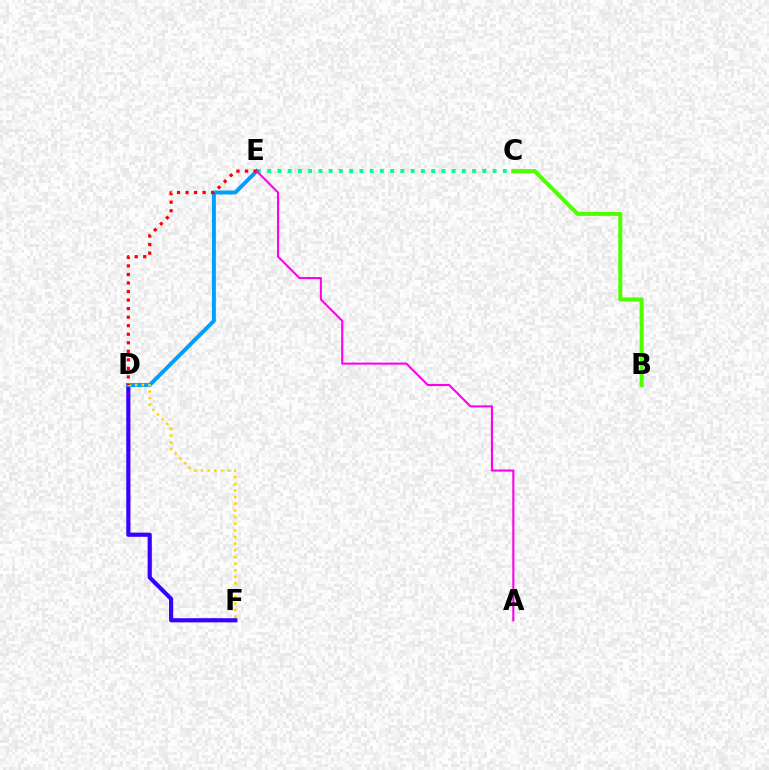{('D', 'F'): [{'color': '#3700ff', 'line_style': 'solid', 'thickness': 3.0}, {'color': '#ffd500', 'line_style': 'dotted', 'thickness': 1.81}], ('C', 'E'): [{'color': '#00ff86', 'line_style': 'dotted', 'thickness': 2.78}], ('D', 'E'): [{'color': '#009eff', 'line_style': 'solid', 'thickness': 2.83}, {'color': '#ff0000', 'line_style': 'dotted', 'thickness': 2.32}], ('A', 'E'): [{'color': '#ff00ed', 'line_style': 'solid', 'thickness': 1.51}], ('B', 'C'): [{'color': '#4fff00', 'line_style': 'solid', 'thickness': 2.89}]}